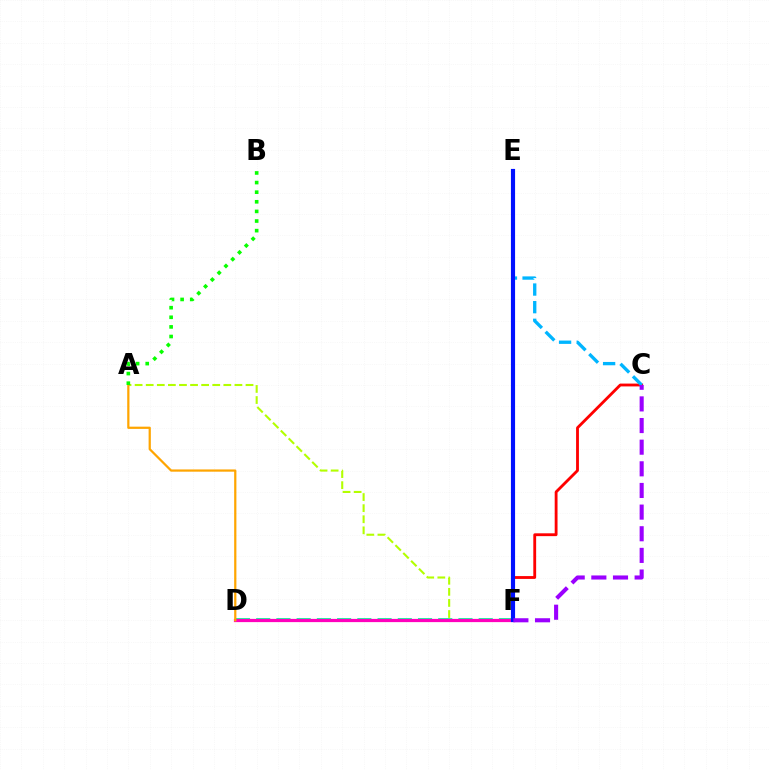{('D', 'F'): [{'color': '#00ff9d', 'line_style': 'dashed', 'thickness': 2.75}, {'color': '#ff00bd', 'line_style': 'solid', 'thickness': 2.32}], ('C', 'F'): [{'color': '#ff0000', 'line_style': 'solid', 'thickness': 2.04}, {'color': '#9b00ff', 'line_style': 'dashed', 'thickness': 2.94}], ('A', 'F'): [{'color': '#b3ff00', 'line_style': 'dashed', 'thickness': 1.51}], ('C', 'E'): [{'color': '#00b5ff', 'line_style': 'dashed', 'thickness': 2.39}], ('E', 'F'): [{'color': '#0010ff', 'line_style': 'solid', 'thickness': 2.99}], ('A', 'D'): [{'color': '#ffa500', 'line_style': 'solid', 'thickness': 1.61}], ('A', 'B'): [{'color': '#08ff00', 'line_style': 'dotted', 'thickness': 2.61}]}